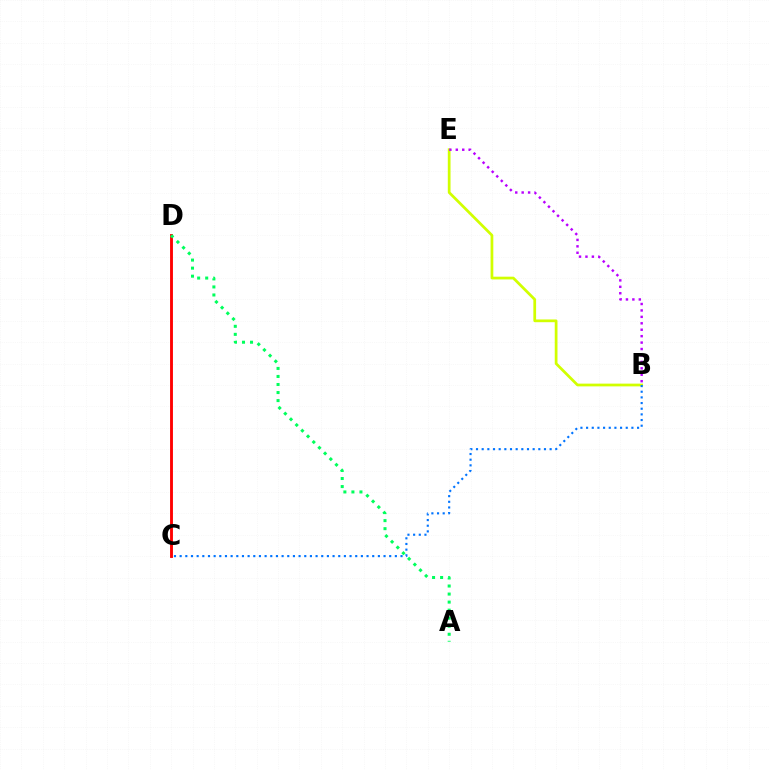{('B', 'E'): [{'color': '#d1ff00', 'line_style': 'solid', 'thickness': 1.97}, {'color': '#b900ff', 'line_style': 'dotted', 'thickness': 1.75}], ('C', 'D'): [{'color': '#ff0000', 'line_style': 'solid', 'thickness': 2.07}], ('B', 'C'): [{'color': '#0074ff', 'line_style': 'dotted', 'thickness': 1.54}], ('A', 'D'): [{'color': '#00ff5c', 'line_style': 'dotted', 'thickness': 2.18}]}